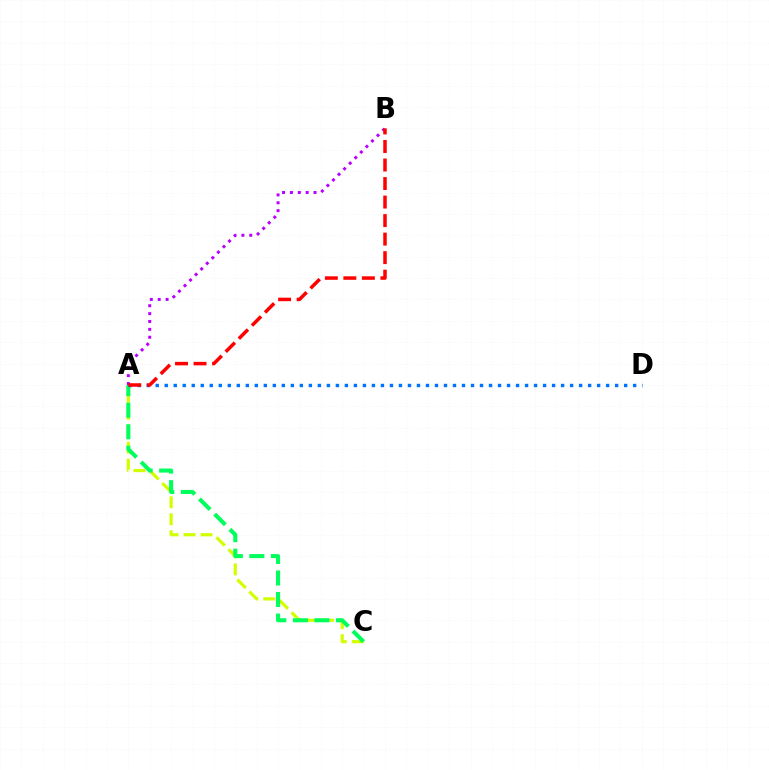{('A', 'C'): [{'color': '#d1ff00', 'line_style': 'dashed', 'thickness': 2.3}, {'color': '#00ff5c', 'line_style': 'dashed', 'thickness': 2.92}], ('A', 'B'): [{'color': '#b900ff', 'line_style': 'dotted', 'thickness': 2.14}, {'color': '#ff0000', 'line_style': 'dashed', 'thickness': 2.52}], ('A', 'D'): [{'color': '#0074ff', 'line_style': 'dotted', 'thickness': 2.45}]}